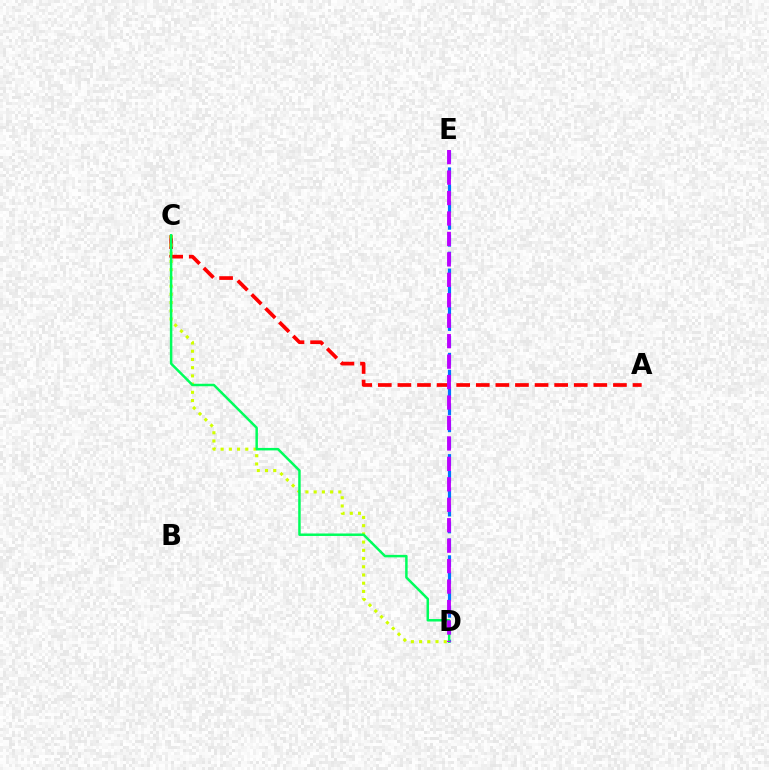{('A', 'C'): [{'color': '#ff0000', 'line_style': 'dashed', 'thickness': 2.66}], ('D', 'E'): [{'color': '#0074ff', 'line_style': 'dashed', 'thickness': 2.29}, {'color': '#b900ff', 'line_style': 'dashed', 'thickness': 2.78}], ('C', 'D'): [{'color': '#d1ff00', 'line_style': 'dotted', 'thickness': 2.23}, {'color': '#00ff5c', 'line_style': 'solid', 'thickness': 1.79}]}